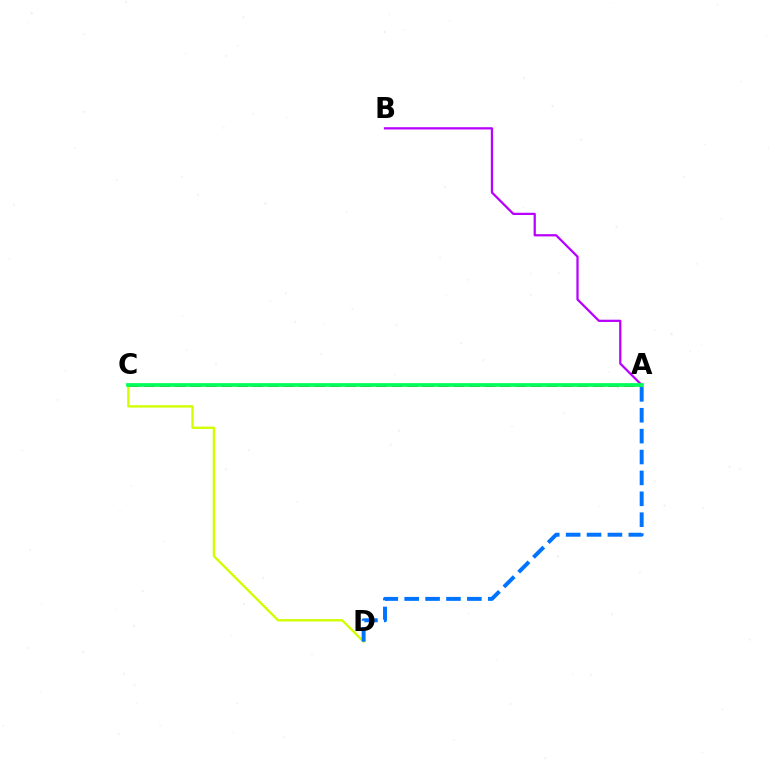{('A', 'B'): [{'color': '#b900ff', 'line_style': 'solid', 'thickness': 1.62}], ('A', 'C'): [{'color': '#ff0000', 'line_style': 'dashed', 'thickness': 2.1}, {'color': '#00ff5c', 'line_style': 'solid', 'thickness': 2.69}], ('C', 'D'): [{'color': '#d1ff00', 'line_style': 'solid', 'thickness': 1.69}], ('A', 'D'): [{'color': '#0074ff', 'line_style': 'dashed', 'thickness': 2.84}]}